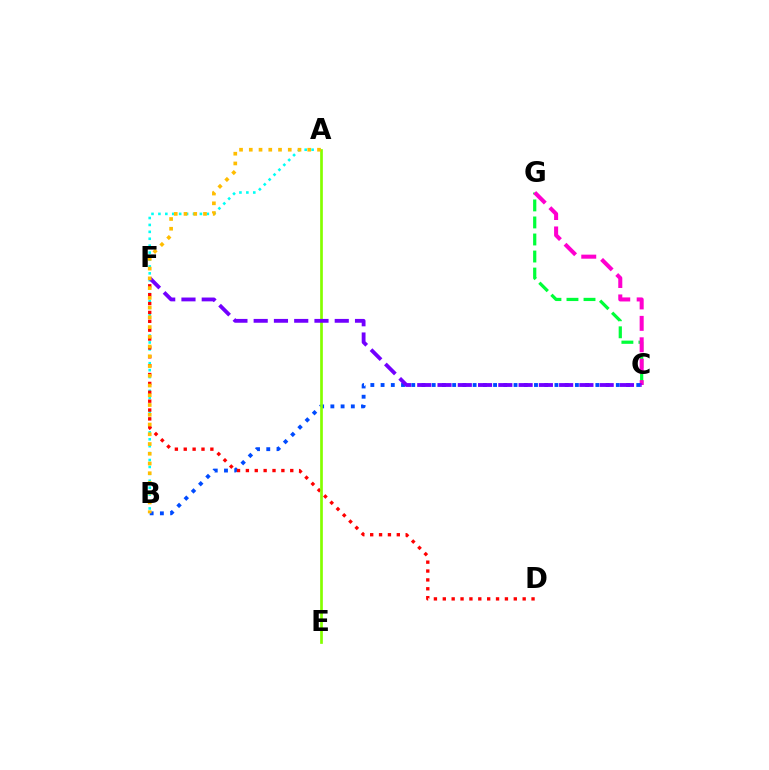{('C', 'G'): [{'color': '#00ff39', 'line_style': 'dashed', 'thickness': 2.31}, {'color': '#ff00cf', 'line_style': 'dashed', 'thickness': 2.91}], ('B', 'C'): [{'color': '#004bff', 'line_style': 'dotted', 'thickness': 2.78}], ('A', 'B'): [{'color': '#00fff6', 'line_style': 'dotted', 'thickness': 1.88}, {'color': '#ffbd00', 'line_style': 'dotted', 'thickness': 2.65}], ('D', 'F'): [{'color': '#ff0000', 'line_style': 'dotted', 'thickness': 2.41}], ('A', 'E'): [{'color': '#84ff00', 'line_style': 'solid', 'thickness': 1.94}], ('C', 'F'): [{'color': '#7200ff', 'line_style': 'dashed', 'thickness': 2.75}]}